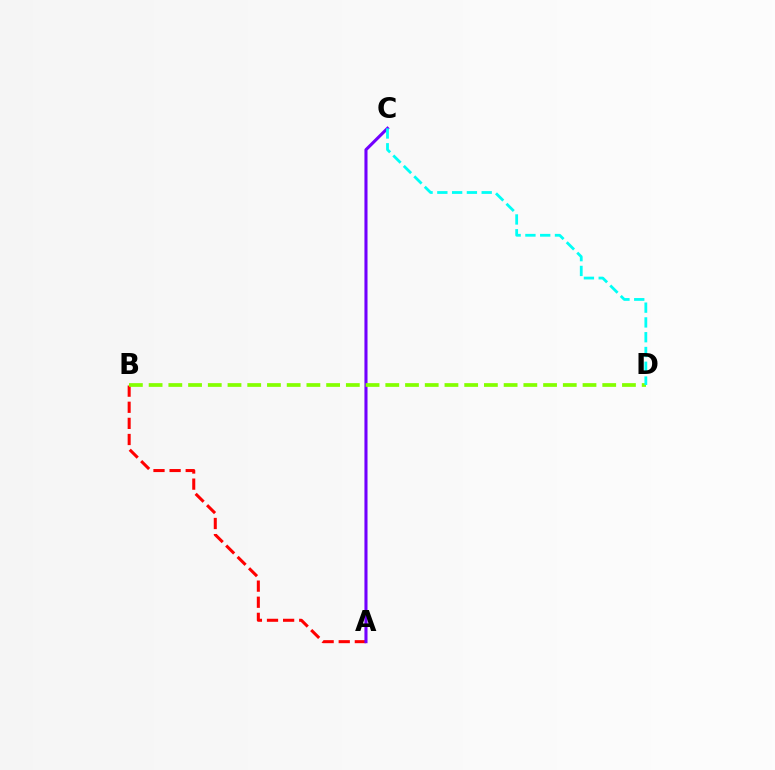{('A', 'B'): [{'color': '#ff0000', 'line_style': 'dashed', 'thickness': 2.19}], ('A', 'C'): [{'color': '#7200ff', 'line_style': 'solid', 'thickness': 2.22}], ('B', 'D'): [{'color': '#84ff00', 'line_style': 'dashed', 'thickness': 2.68}], ('C', 'D'): [{'color': '#00fff6', 'line_style': 'dashed', 'thickness': 2.01}]}